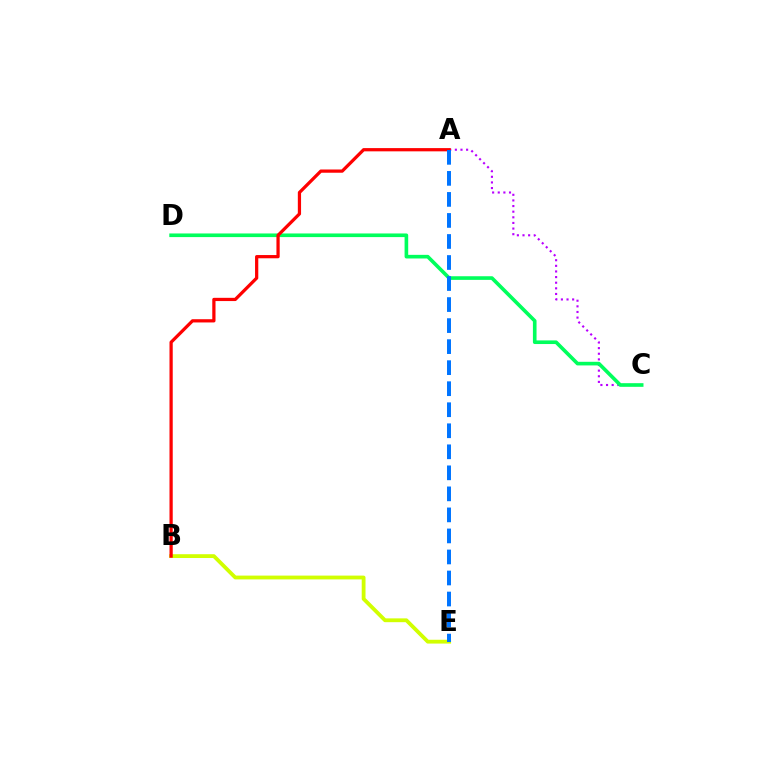{('A', 'C'): [{'color': '#b900ff', 'line_style': 'dotted', 'thickness': 1.53}], ('B', 'E'): [{'color': '#d1ff00', 'line_style': 'solid', 'thickness': 2.74}], ('C', 'D'): [{'color': '#00ff5c', 'line_style': 'solid', 'thickness': 2.61}], ('A', 'B'): [{'color': '#ff0000', 'line_style': 'solid', 'thickness': 2.33}], ('A', 'E'): [{'color': '#0074ff', 'line_style': 'dashed', 'thickness': 2.86}]}